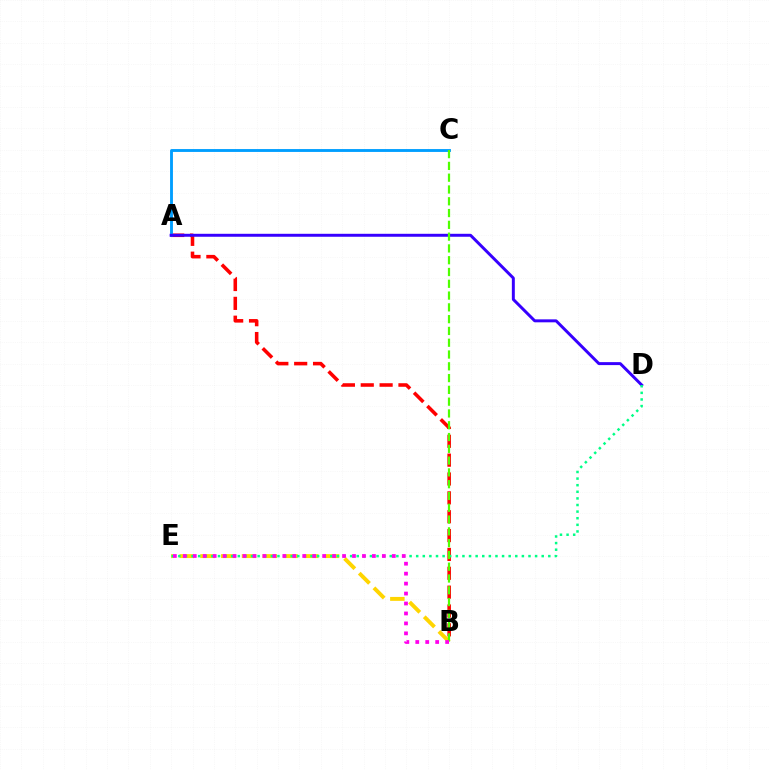{('A', 'B'): [{'color': '#ff0000', 'line_style': 'dashed', 'thickness': 2.56}], ('B', 'E'): [{'color': '#ffd500', 'line_style': 'dashed', 'thickness': 2.82}, {'color': '#ff00ed', 'line_style': 'dotted', 'thickness': 2.7}], ('A', 'C'): [{'color': '#009eff', 'line_style': 'solid', 'thickness': 2.06}], ('A', 'D'): [{'color': '#3700ff', 'line_style': 'solid', 'thickness': 2.13}], ('D', 'E'): [{'color': '#00ff86', 'line_style': 'dotted', 'thickness': 1.79}], ('B', 'C'): [{'color': '#4fff00', 'line_style': 'dashed', 'thickness': 1.6}]}